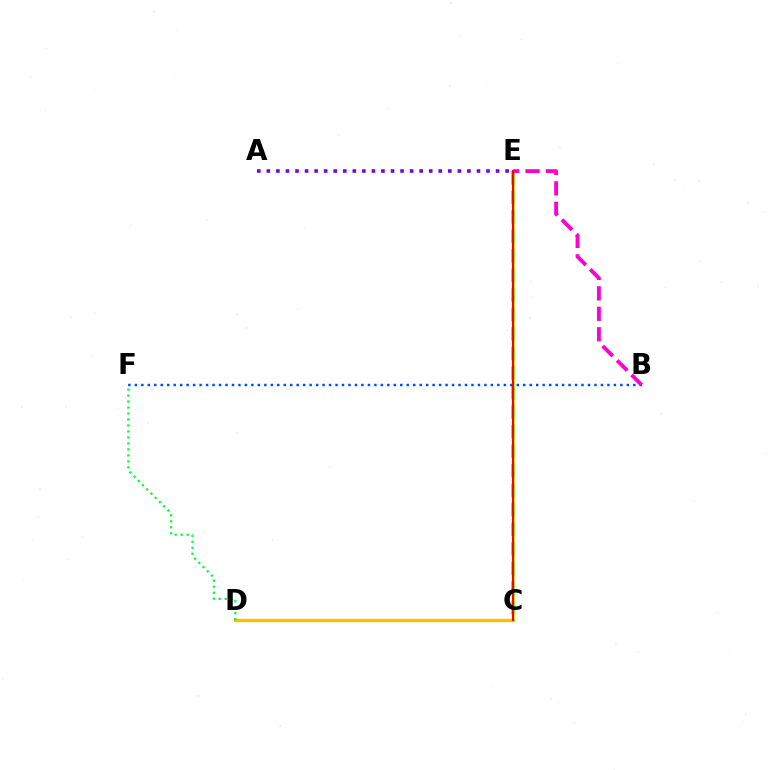{('A', 'E'): [{'color': '#7200ff', 'line_style': 'dotted', 'thickness': 2.59}], ('C', 'E'): [{'color': '#00fff6', 'line_style': 'dashed', 'thickness': 2.65}, {'color': '#84ff00', 'line_style': 'solid', 'thickness': 1.84}, {'color': '#ff0000', 'line_style': 'solid', 'thickness': 1.55}], ('C', 'D'): [{'color': '#ffbd00', 'line_style': 'solid', 'thickness': 2.46}], ('B', 'F'): [{'color': '#004bff', 'line_style': 'dotted', 'thickness': 1.76}], ('D', 'F'): [{'color': '#00ff39', 'line_style': 'dotted', 'thickness': 1.62}], ('B', 'E'): [{'color': '#ff00cf', 'line_style': 'dashed', 'thickness': 2.78}]}